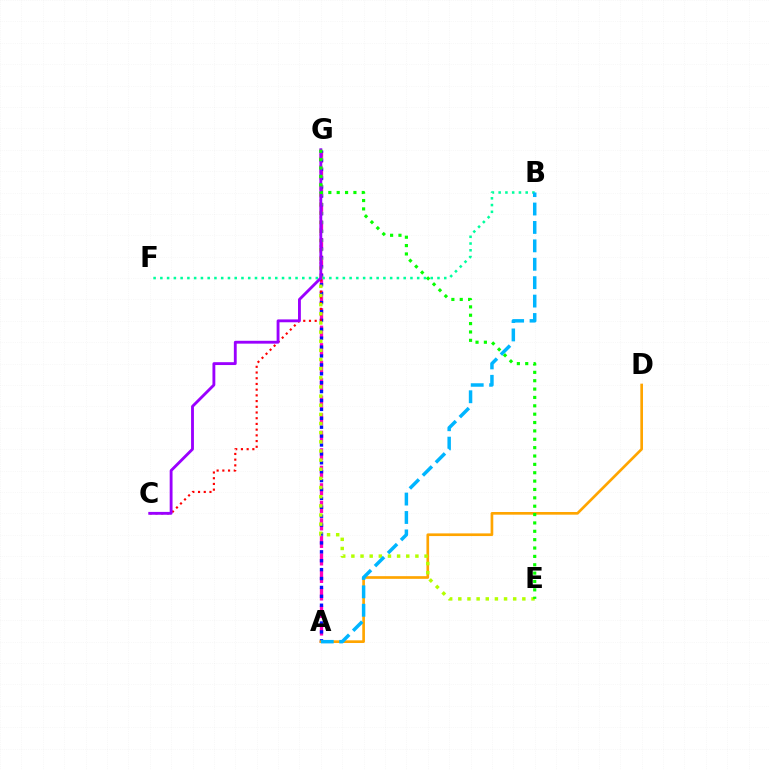{('A', 'G'): [{'color': '#ff00bd', 'line_style': 'dashed', 'thickness': 2.38}, {'color': '#0010ff', 'line_style': 'dotted', 'thickness': 2.42}], ('A', 'D'): [{'color': '#ffa500', 'line_style': 'solid', 'thickness': 1.93}], ('C', 'G'): [{'color': '#ff0000', 'line_style': 'dotted', 'thickness': 1.55}, {'color': '#9b00ff', 'line_style': 'solid', 'thickness': 2.06}], ('B', 'F'): [{'color': '#00ff9d', 'line_style': 'dotted', 'thickness': 1.84}], ('E', 'G'): [{'color': '#b3ff00', 'line_style': 'dotted', 'thickness': 2.49}, {'color': '#08ff00', 'line_style': 'dotted', 'thickness': 2.27}], ('A', 'B'): [{'color': '#00b5ff', 'line_style': 'dashed', 'thickness': 2.5}]}